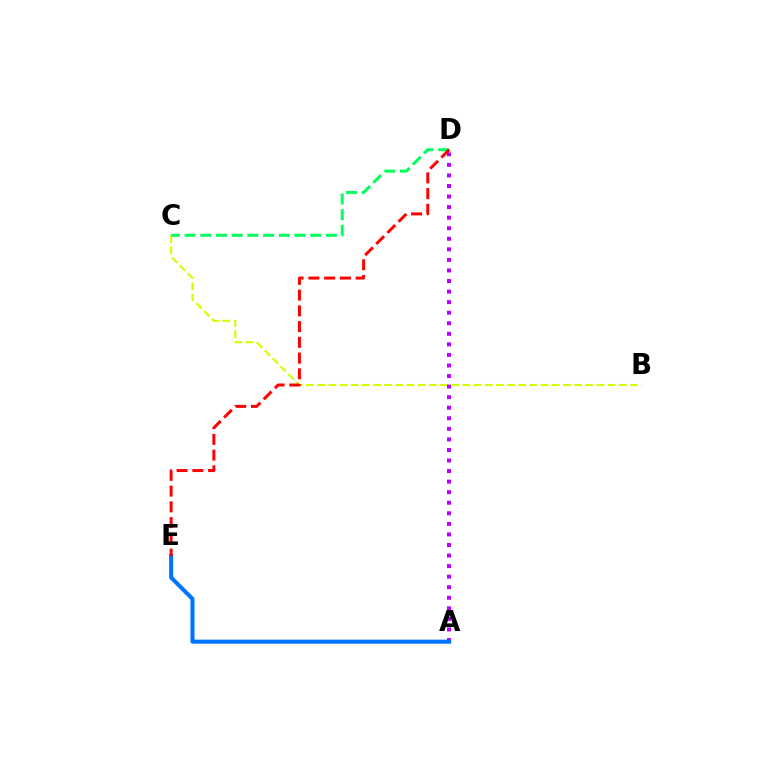{('B', 'C'): [{'color': '#d1ff00', 'line_style': 'dashed', 'thickness': 1.52}], ('A', 'D'): [{'color': '#b900ff', 'line_style': 'dotted', 'thickness': 2.87}], ('C', 'D'): [{'color': '#00ff5c', 'line_style': 'dashed', 'thickness': 2.13}], ('A', 'E'): [{'color': '#0074ff', 'line_style': 'solid', 'thickness': 2.92}], ('D', 'E'): [{'color': '#ff0000', 'line_style': 'dashed', 'thickness': 2.14}]}